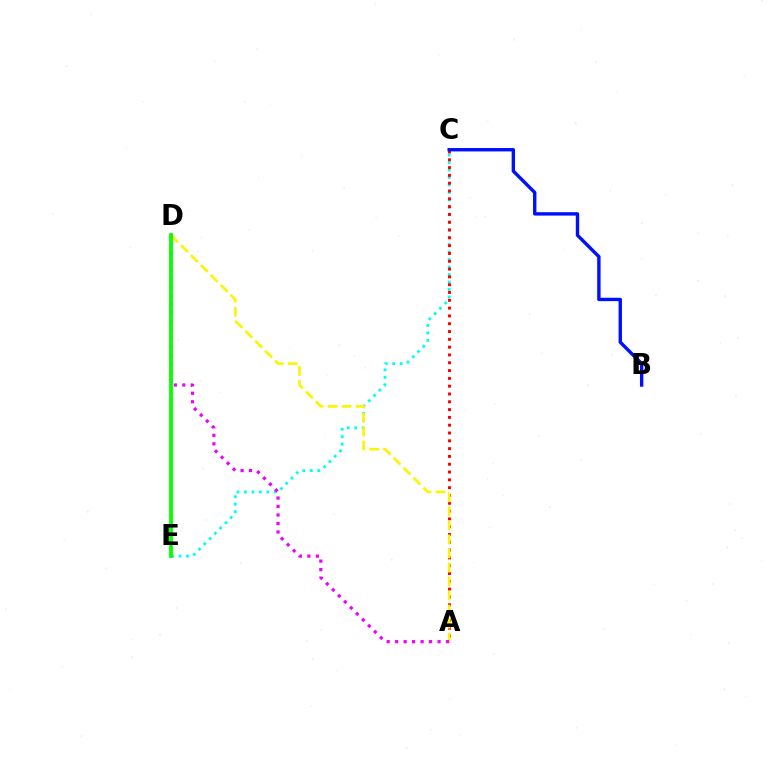{('C', 'E'): [{'color': '#00fff6', 'line_style': 'dotted', 'thickness': 2.03}], ('A', 'C'): [{'color': '#ff0000', 'line_style': 'dotted', 'thickness': 2.12}], ('A', 'D'): [{'color': '#fcf500', 'line_style': 'dashed', 'thickness': 1.91}, {'color': '#ee00ff', 'line_style': 'dotted', 'thickness': 2.31}], ('B', 'C'): [{'color': '#0010ff', 'line_style': 'solid', 'thickness': 2.44}], ('D', 'E'): [{'color': '#08ff00', 'line_style': 'solid', 'thickness': 2.77}]}